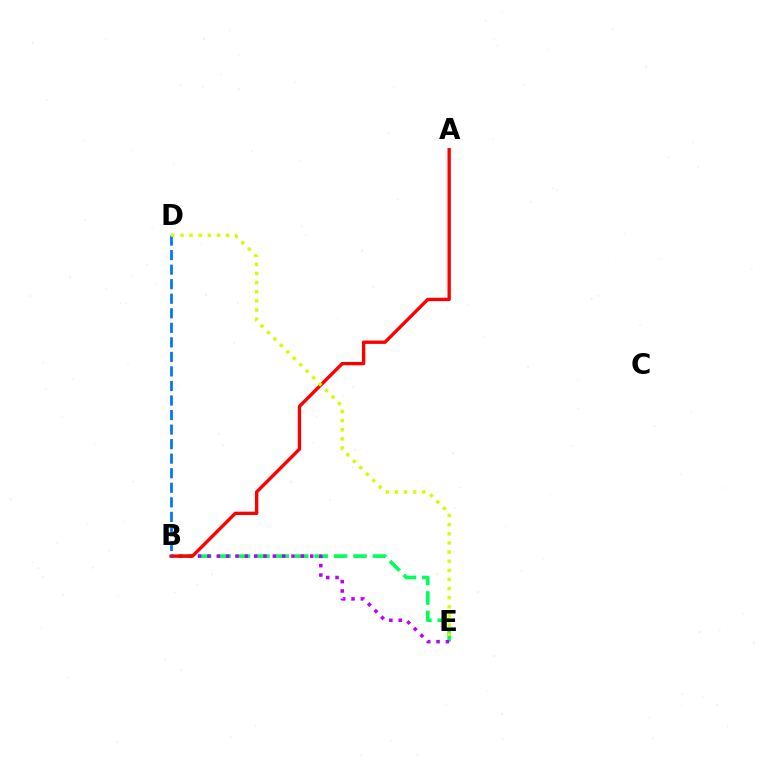{('B', 'E'): [{'color': '#00ff5c', 'line_style': 'dashed', 'thickness': 2.64}, {'color': '#b900ff', 'line_style': 'dotted', 'thickness': 2.54}], ('A', 'B'): [{'color': '#ff0000', 'line_style': 'solid', 'thickness': 2.41}], ('B', 'D'): [{'color': '#0074ff', 'line_style': 'dashed', 'thickness': 1.98}], ('D', 'E'): [{'color': '#d1ff00', 'line_style': 'dotted', 'thickness': 2.48}]}